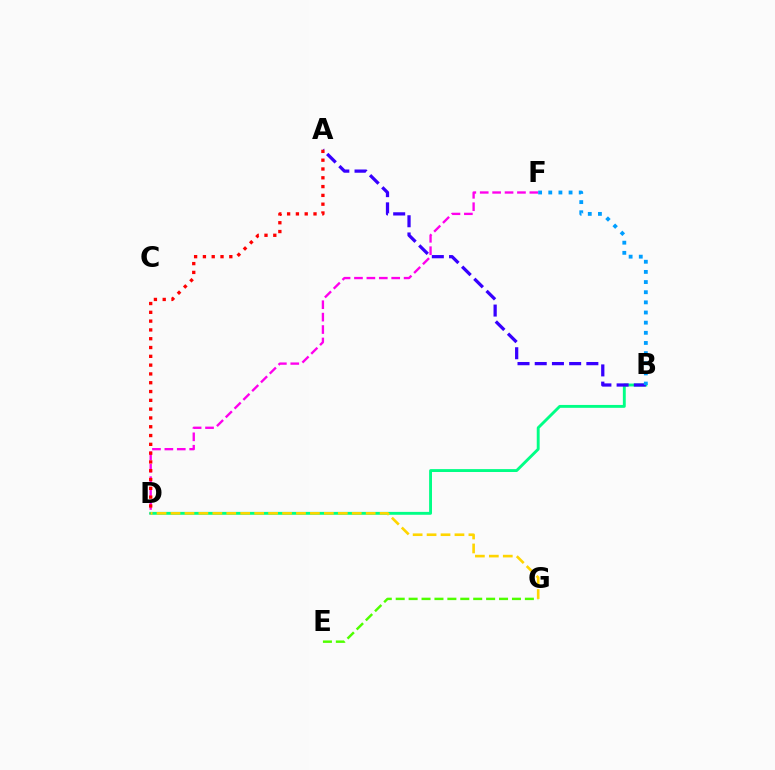{('B', 'D'): [{'color': '#00ff86', 'line_style': 'solid', 'thickness': 2.08}], ('D', 'F'): [{'color': '#ff00ed', 'line_style': 'dashed', 'thickness': 1.69}], ('E', 'G'): [{'color': '#4fff00', 'line_style': 'dashed', 'thickness': 1.75}], ('A', 'B'): [{'color': '#3700ff', 'line_style': 'dashed', 'thickness': 2.34}], ('A', 'D'): [{'color': '#ff0000', 'line_style': 'dotted', 'thickness': 2.39}], ('D', 'G'): [{'color': '#ffd500', 'line_style': 'dashed', 'thickness': 1.89}], ('B', 'F'): [{'color': '#009eff', 'line_style': 'dotted', 'thickness': 2.76}]}